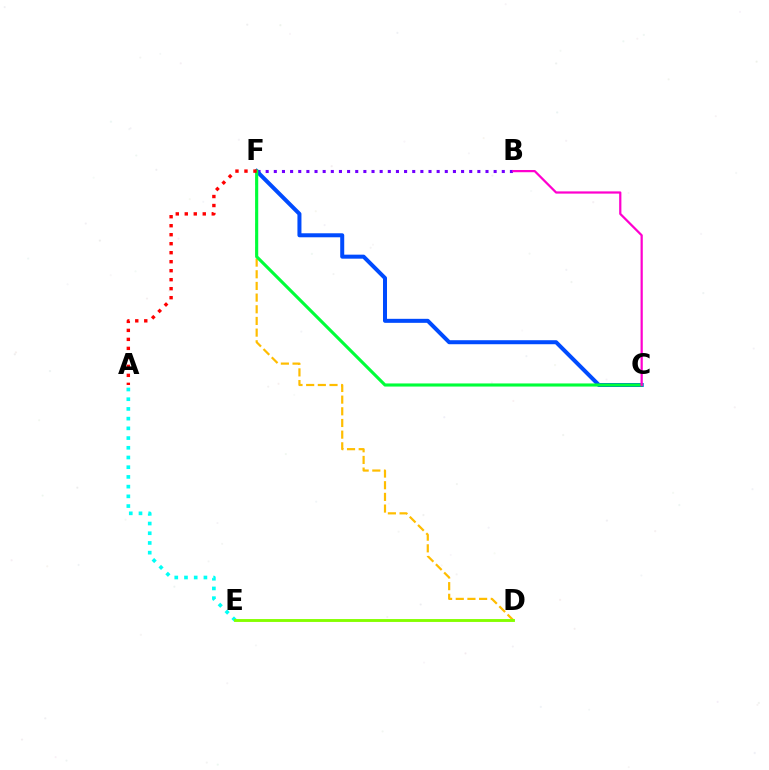{('D', 'F'): [{'color': '#ffbd00', 'line_style': 'dashed', 'thickness': 1.59}], ('A', 'E'): [{'color': '#00fff6', 'line_style': 'dotted', 'thickness': 2.64}], ('B', 'F'): [{'color': '#7200ff', 'line_style': 'dotted', 'thickness': 2.21}], ('C', 'F'): [{'color': '#004bff', 'line_style': 'solid', 'thickness': 2.89}, {'color': '#00ff39', 'line_style': 'solid', 'thickness': 2.25}], ('D', 'E'): [{'color': '#84ff00', 'line_style': 'solid', 'thickness': 2.08}], ('A', 'F'): [{'color': '#ff0000', 'line_style': 'dotted', 'thickness': 2.44}], ('B', 'C'): [{'color': '#ff00cf', 'line_style': 'solid', 'thickness': 1.61}]}